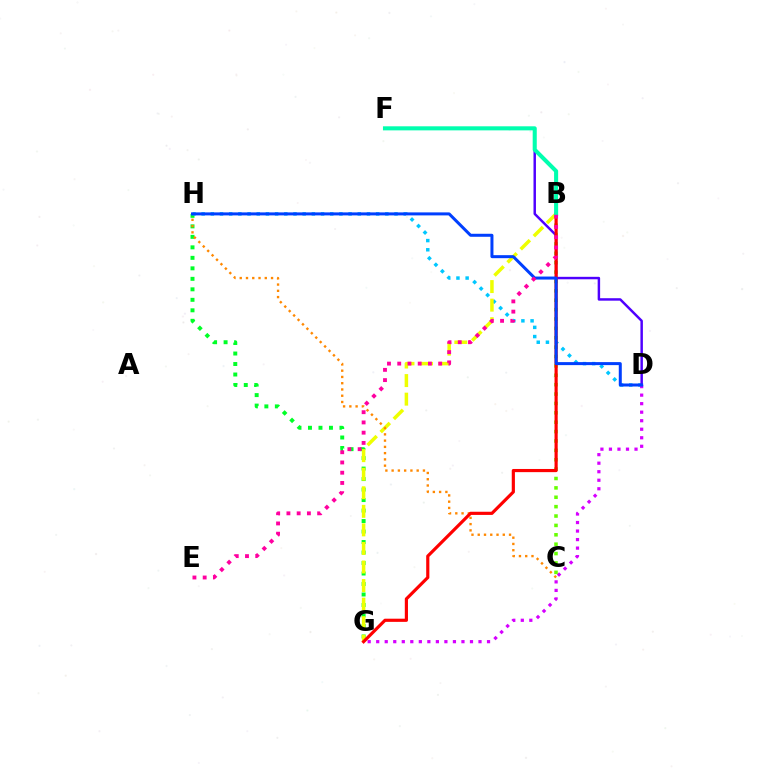{('G', 'H'): [{'color': '#00ff27', 'line_style': 'dotted', 'thickness': 2.85}], ('D', 'H'): [{'color': '#00c7ff', 'line_style': 'dotted', 'thickness': 2.5}, {'color': '#003fff', 'line_style': 'solid', 'thickness': 2.17}], ('D', 'G'): [{'color': '#d600ff', 'line_style': 'dotted', 'thickness': 2.32}], ('B', 'G'): [{'color': '#eeff00', 'line_style': 'dashed', 'thickness': 2.52}, {'color': '#ff0000', 'line_style': 'solid', 'thickness': 2.28}], ('B', 'C'): [{'color': '#66ff00', 'line_style': 'dotted', 'thickness': 2.55}], ('C', 'H'): [{'color': '#ff8800', 'line_style': 'dotted', 'thickness': 1.7}], ('D', 'F'): [{'color': '#4f00ff', 'line_style': 'solid', 'thickness': 1.77}], ('B', 'F'): [{'color': '#00ffaf', 'line_style': 'solid', 'thickness': 2.93}], ('B', 'E'): [{'color': '#ff00a0', 'line_style': 'dotted', 'thickness': 2.78}]}